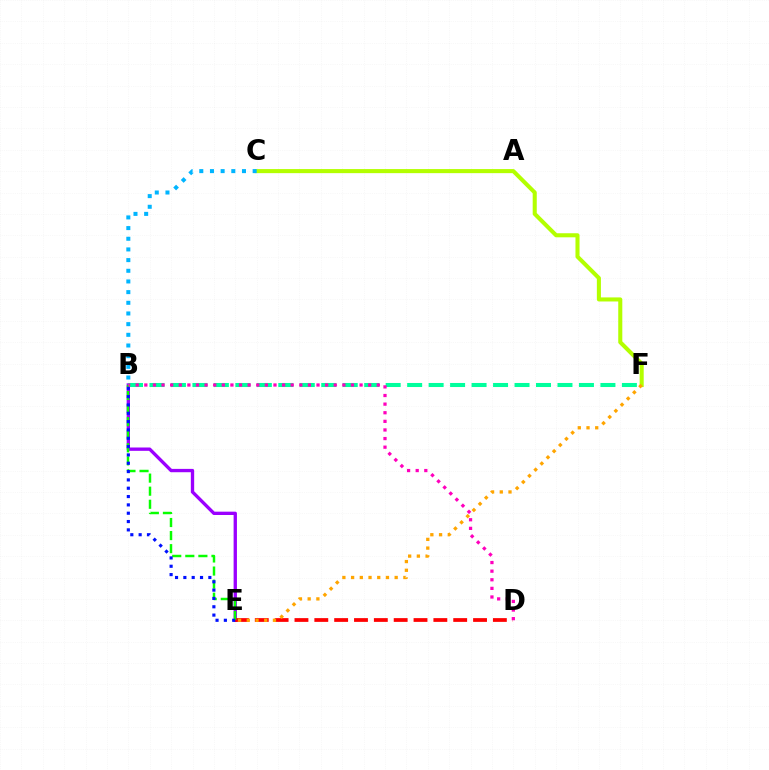{('B', 'E'): [{'color': '#9b00ff', 'line_style': 'solid', 'thickness': 2.4}, {'color': '#08ff00', 'line_style': 'dashed', 'thickness': 1.78}, {'color': '#0010ff', 'line_style': 'dotted', 'thickness': 2.26}], ('C', 'F'): [{'color': '#b3ff00', 'line_style': 'solid', 'thickness': 2.93}], ('B', 'C'): [{'color': '#00b5ff', 'line_style': 'dotted', 'thickness': 2.9}], ('D', 'E'): [{'color': '#ff0000', 'line_style': 'dashed', 'thickness': 2.7}], ('B', 'F'): [{'color': '#00ff9d', 'line_style': 'dashed', 'thickness': 2.92}], ('E', 'F'): [{'color': '#ffa500', 'line_style': 'dotted', 'thickness': 2.37}], ('B', 'D'): [{'color': '#ff00bd', 'line_style': 'dotted', 'thickness': 2.34}]}